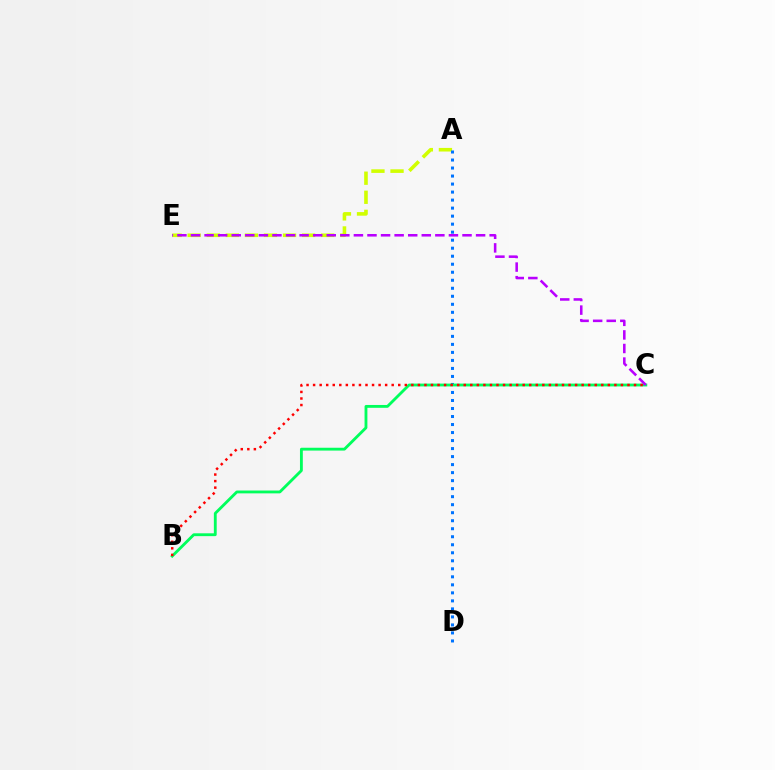{('A', 'E'): [{'color': '#d1ff00', 'line_style': 'dashed', 'thickness': 2.59}], ('A', 'D'): [{'color': '#0074ff', 'line_style': 'dotted', 'thickness': 2.18}], ('B', 'C'): [{'color': '#00ff5c', 'line_style': 'solid', 'thickness': 2.04}, {'color': '#ff0000', 'line_style': 'dotted', 'thickness': 1.78}], ('C', 'E'): [{'color': '#b900ff', 'line_style': 'dashed', 'thickness': 1.84}]}